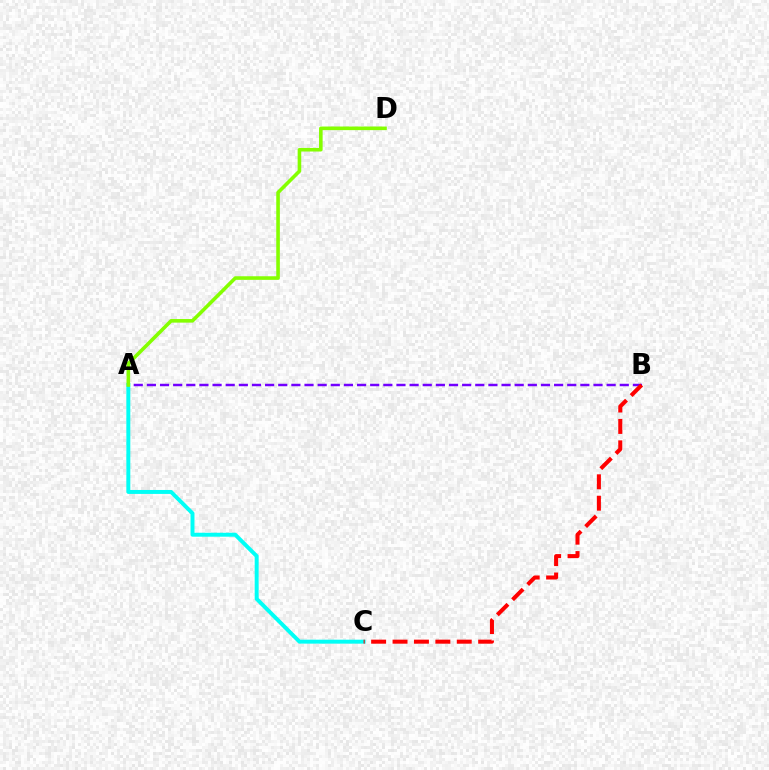{('A', 'B'): [{'color': '#7200ff', 'line_style': 'dashed', 'thickness': 1.78}], ('A', 'C'): [{'color': '#00fff6', 'line_style': 'solid', 'thickness': 2.84}], ('B', 'C'): [{'color': '#ff0000', 'line_style': 'dashed', 'thickness': 2.91}], ('A', 'D'): [{'color': '#84ff00', 'line_style': 'solid', 'thickness': 2.59}]}